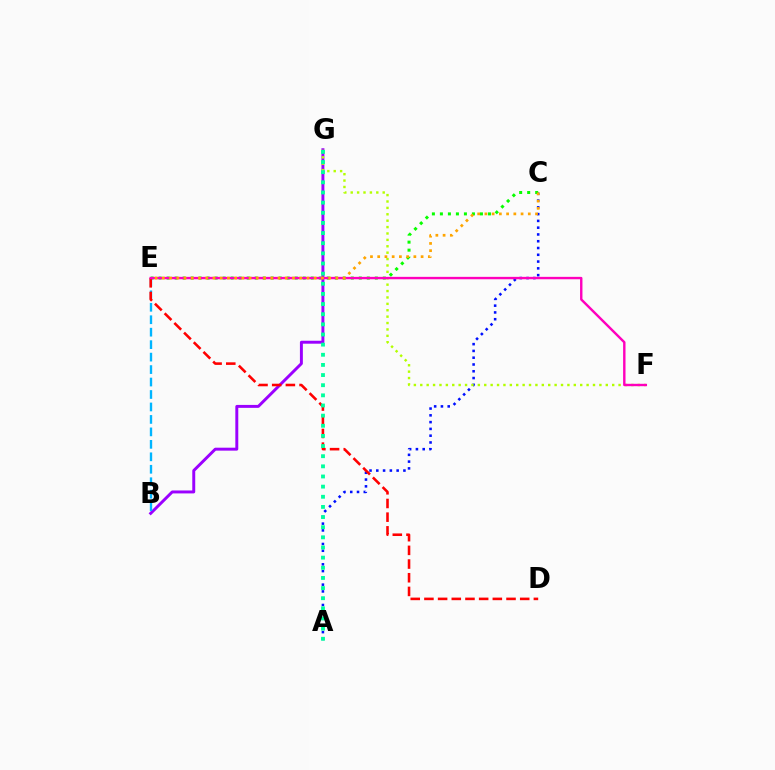{('A', 'C'): [{'color': '#0010ff', 'line_style': 'dotted', 'thickness': 1.84}], ('B', 'G'): [{'color': '#9b00ff', 'line_style': 'solid', 'thickness': 2.12}], ('C', 'E'): [{'color': '#08ff00', 'line_style': 'dotted', 'thickness': 2.18}, {'color': '#ffa500', 'line_style': 'dotted', 'thickness': 1.96}], ('B', 'E'): [{'color': '#00b5ff', 'line_style': 'dashed', 'thickness': 1.69}], ('F', 'G'): [{'color': '#b3ff00', 'line_style': 'dotted', 'thickness': 1.74}], ('D', 'E'): [{'color': '#ff0000', 'line_style': 'dashed', 'thickness': 1.86}], ('E', 'F'): [{'color': '#ff00bd', 'line_style': 'solid', 'thickness': 1.73}], ('A', 'G'): [{'color': '#00ff9d', 'line_style': 'dotted', 'thickness': 2.76}]}